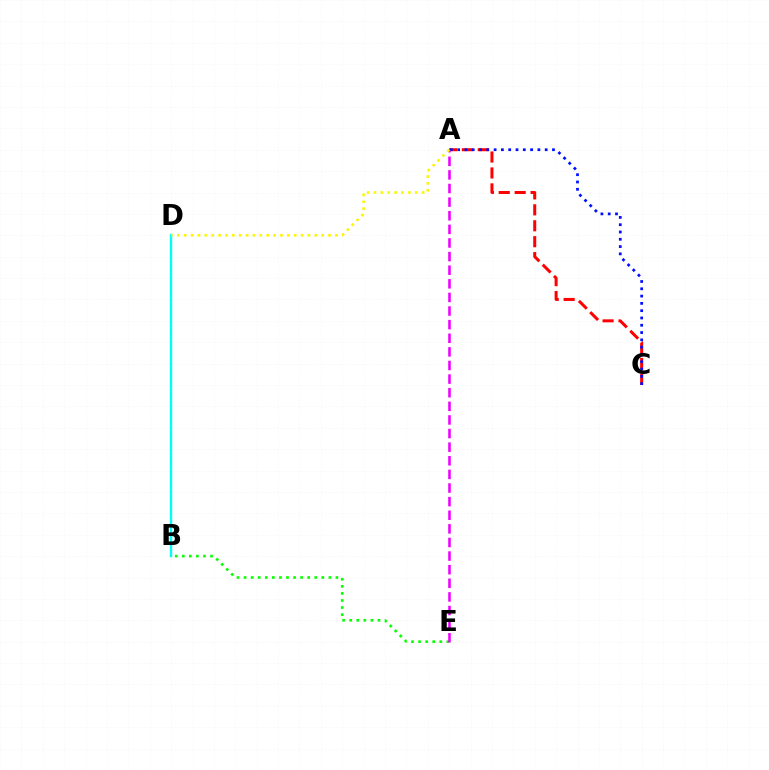{('B', 'E'): [{'color': '#08ff00', 'line_style': 'dotted', 'thickness': 1.92}], ('A', 'C'): [{'color': '#ff0000', 'line_style': 'dashed', 'thickness': 2.16}, {'color': '#0010ff', 'line_style': 'dotted', 'thickness': 1.98}], ('A', 'E'): [{'color': '#ee00ff', 'line_style': 'dashed', 'thickness': 1.85}], ('B', 'D'): [{'color': '#00fff6', 'line_style': 'solid', 'thickness': 1.74}], ('A', 'D'): [{'color': '#fcf500', 'line_style': 'dotted', 'thickness': 1.87}]}